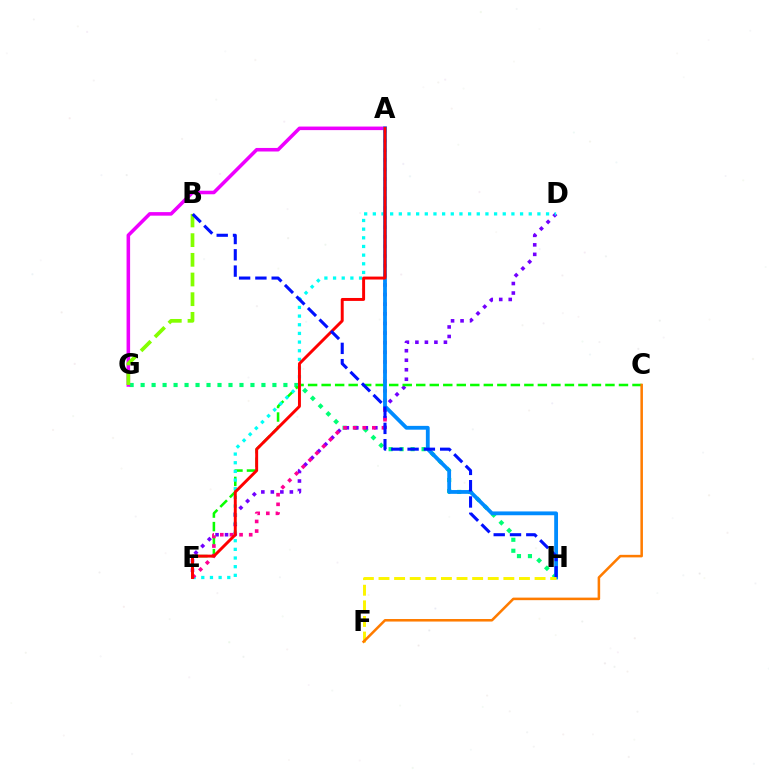{('G', 'H'): [{'color': '#00ff74', 'line_style': 'dotted', 'thickness': 2.98}], ('A', 'G'): [{'color': '#ee00ff', 'line_style': 'solid', 'thickness': 2.56}], ('D', 'E'): [{'color': '#7200ff', 'line_style': 'dotted', 'thickness': 2.58}, {'color': '#00fff6', 'line_style': 'dotted', 'thickness': 2.35}], ('C', 'E'): [{'color': '#08ff00', 'line_style': 'dashed', 'thickness': 1.84}], ('A', 'E'): [{'color': '#ff0094', 'line_style': 'dotted', 'thickness': 2.62}, {'color': '#ff0000', 'line_style': 'solid', 'thickness': 2.12}], ('A', 'H'): [{'color': '#008cff', 'line_style': 'solid', 'thickness': 2.74}], ('B', 'G'): [{'color': '#84ff00', 'line_style': 'dashed', 'thickness': 2.67}], ('B', 'H'): [{'color': '#0010ff', 'line_style': 'dashed', 'thickness': 2.21}], ('F', 'H'): [{'color': '#fcf500', 'line_style': 'dashed', 'thickness': 2.12}], ('C', 'F'): [{'color': '#ff7c00', 'line_style': 'solid', 'thickness': 1.83}]}